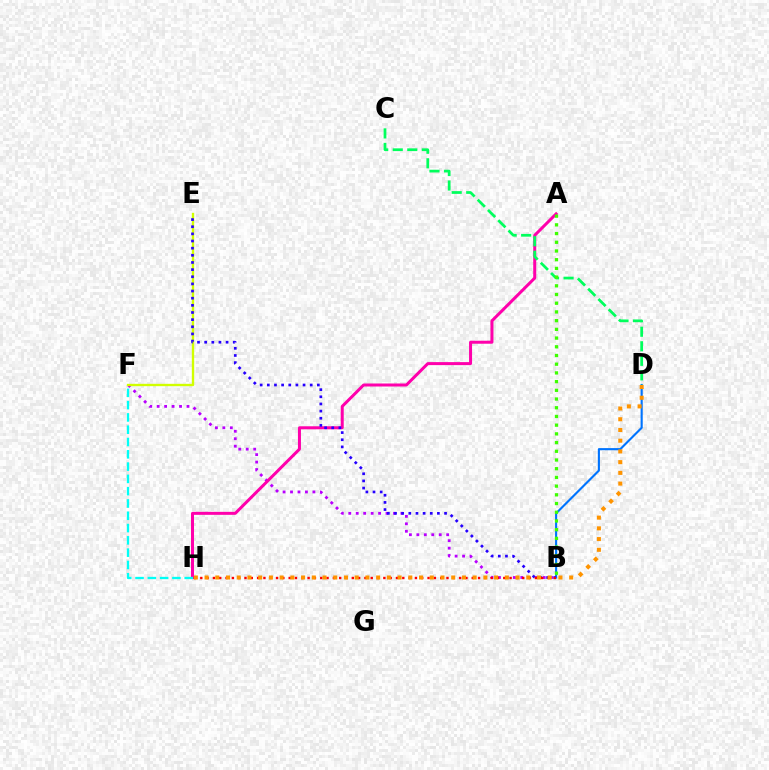{('B', 'F'): [{'color': '#b900ff', 'line_style': 'dotted', 'thickness': 2.03}], ('A', 'H'): [{'color': '#ff00ac', 'line_style': 'solid', 'thickness': 2.16}], ('B', 'D'): [{'color': '#0074ff', 'line_style': 'solid', 'thickness': 1.53}], ('C', 'D'): [{'color': '#00ff5c', 'line_style': 'dashed', 'thickness': 1.97}], ('F', 'H'): [{'color': '#00fff6', 'line_style': 'dashed', 'thickness': 1.67}], ('E', 'F'): [{'color': '#d1ff00', 'line_style': 'solid', 'thickness': 1.69}], ('B', 'E'): [{'color': '#2500ff', 'line_style': 'dotted', 'thickness': 1.94}], ('A', 'B'): [{'color': '#3dff00', 'line_style': 'dotted', 'thickness': 2.37}], ('B', 'H'): [{'color': '#ff0000', 'line_style': 'dotted', 'thickness': 1.72}], ('D', 'H'): [{'color': '#ff9400', 'line_style': 'dotted', 'thickness': 2.91}]}